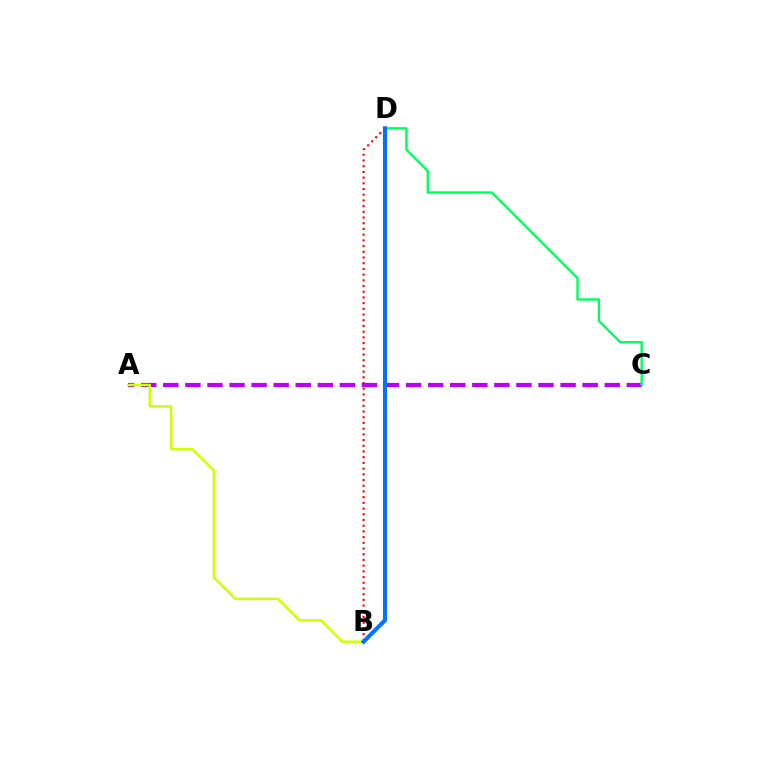{('A', 'C'): [{'color': '#b900ff', 'line_style': 'dashed', 'thickness': 3.0}], ('A', 'B'): [{'color': '#d1ff00', 'line_style': 'solid', 'thickness': 1.8}], ('C', 'D'): [{'color': '#00ff5c', 'line_style': 'solid', 'thickness': 1.71}], ('B', 'D'): [{'color': '#ff0000', 'line_style': 'dotted', 'thickness': 1.55}, {'color': '#0074ff', 'line_style': 'solid', 'thickness': 2.95}]}